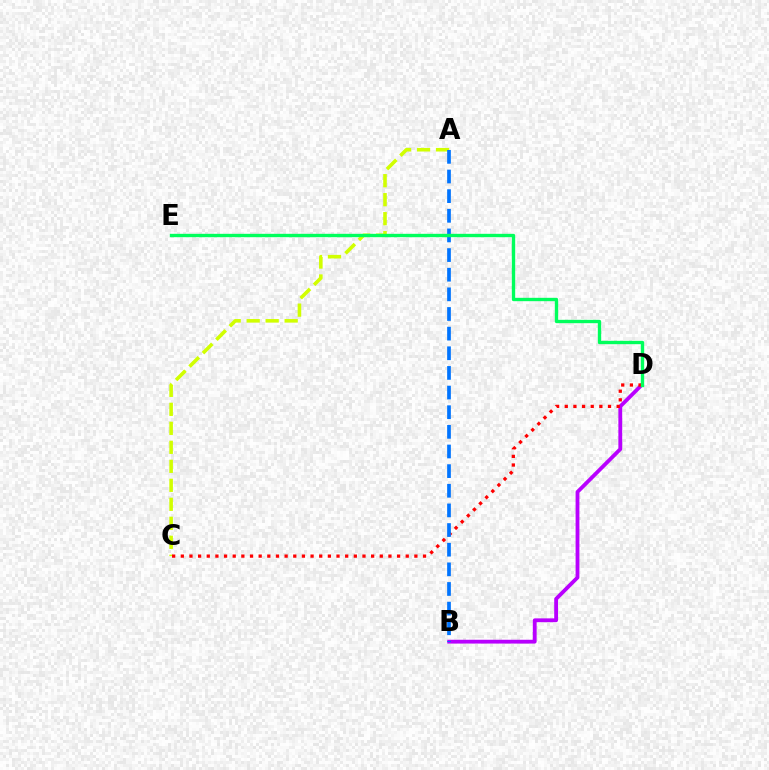{('A', 'C'): [{'color': '#d1ff00', 'line_style': 'dashed', 'thickness': 2.58}], ('B', 'D'): [{'color': '#b900ff', 'line_style': 'solid', 'thickness': 2.74}], ('C', 'D'): [{'color': '#ff0000', 'line_style': 'dotted', 'thickness': 2.35}], ('A', 'B'): [{'color': '#0074ff', 'line_style': 'dashed', 'thickness': 2.67}], ('D', 'E'): [{'color': '#00ff5c', 'line_style': 'solid', 'thickness': 2.42}]}